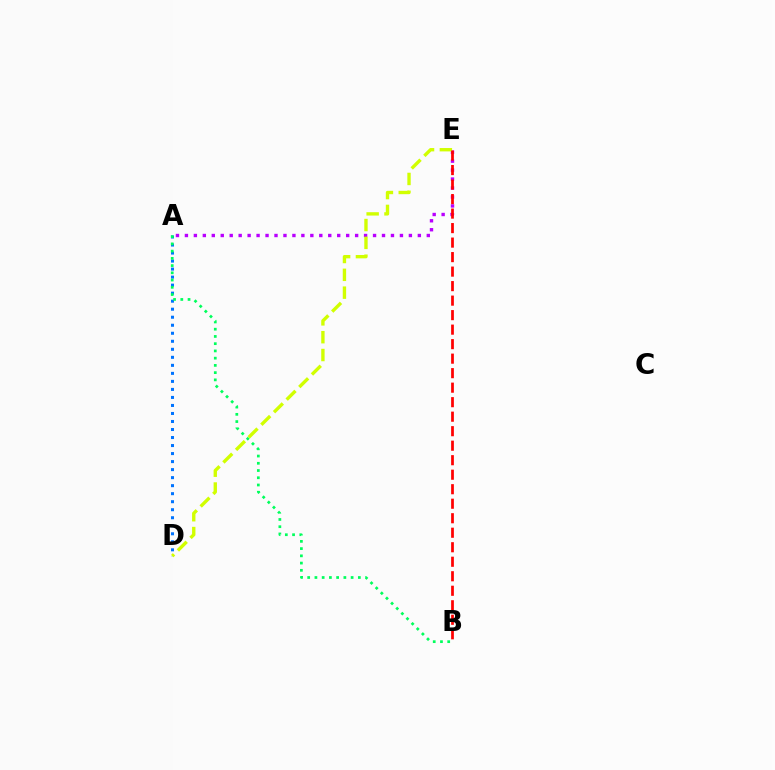{('A', 'D'): [{'color': '#0074ff', 'line_style': 'dotted', 'thickness': 2.18}], ('A', 'B'): [{'color': '#00ff5c', 'line_style': 'dotted', 'thickness': 1.97}], ('A', 'E'): [{'color': '#b900ff', 'line_style': 'dotted', 'thickness': 2.43}], ('D', 'E'): [{'color': '#d1ff00', 'line_style': 'dashed', 'thickness': 2.42}], ('B', 'E'): [{'color': '#ff0000', 'line_style': 'dashed', 'thickness': 1.97}]}